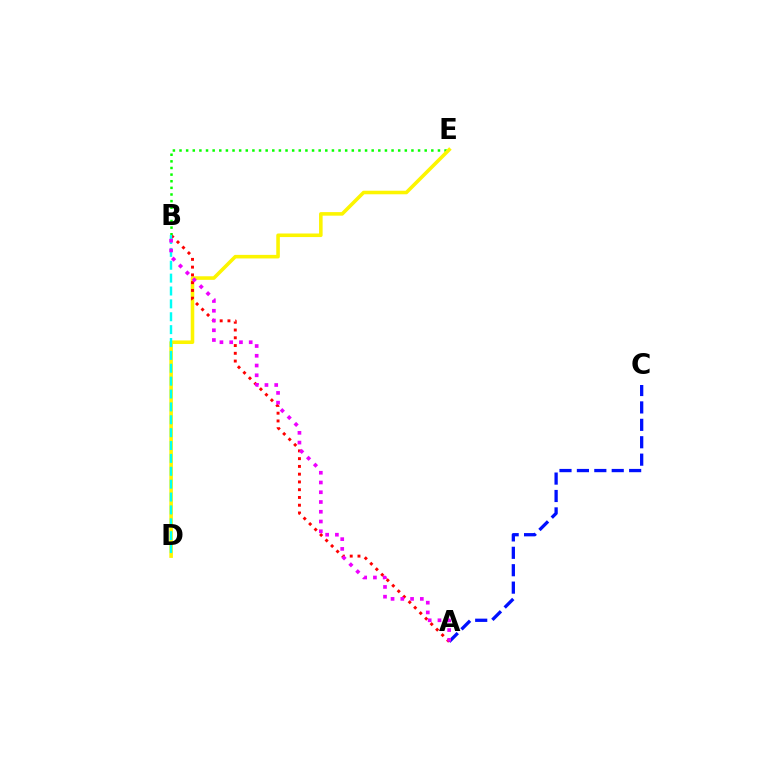{('B', 'E'): [{'color': '#08ff00', 'line_style': 'dotted', 'thickness': 1.8}], ('D', 'E'): [{'color': '#fcf500', 'line_style': 'solid', 'thickness': 2.57}], ('A', 'B'): [{'color': '#ff0000', 'line_style': 'dotted', 'thickness': 2.11}, {'color': '#ee00ff', 'line_style': 'dotted', 'thickness': 2.65}], ('B', 'D'): [{'color': '#00fff6', 'line_style': 'dashed', 'thickness': 1.75}], ('A', 'C'): [{'color': '#0010ff', 'line_style': 'dashed', 'thickness': 2.37}]}